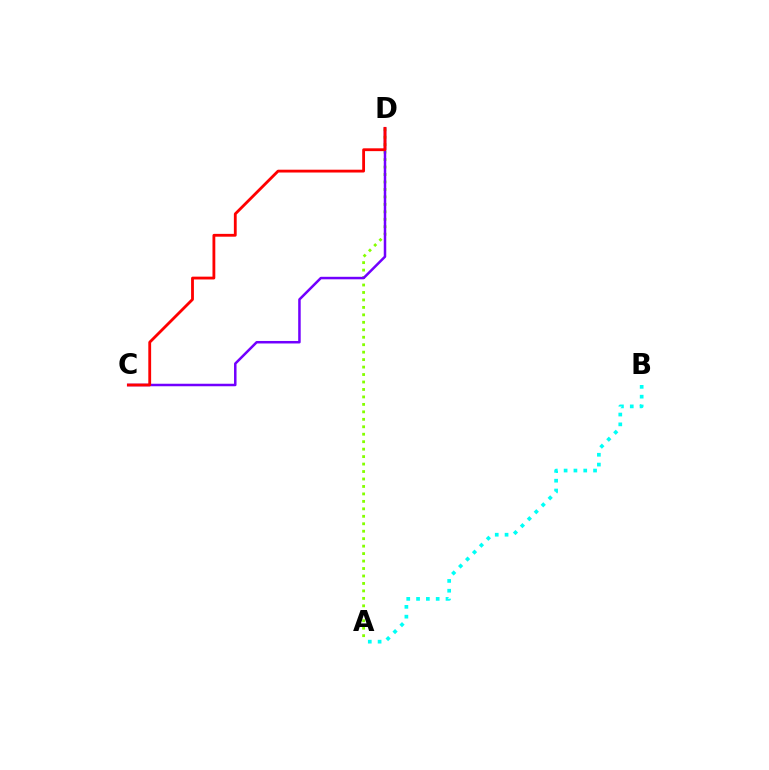{('A', 'D'): [{'color': '#84ff00', 'line_style': 'dotted', 'thickness': 2.03}], ('C', 'D'): [{'color': '#7200ff', 'line_style': 'solid', 'thickness': 1.81}, {'color': '#ff0000', 'line_style': 'solid', 'thickness': 2.03}], ('A', 'B'): [{'color': '#00fff6', 'line_style': 'dotted', 'thickness': 2.67}]}